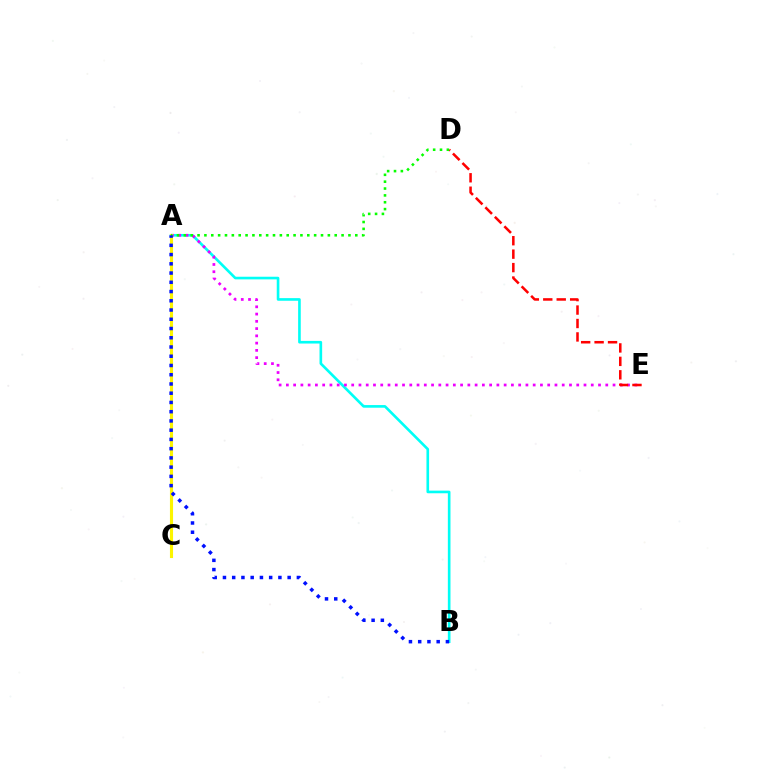{('A', 'B'): [{'color': '#00fff6', 'line_style': 'solid', 'thickness': 1.9}, {'color': '#0010ff', 'line_style': 'dotted', 'thickness': 2.51}], ('A', 'E'): [{'color': '#ee00ff', 'line_style': 'dotted', 'thickness': 1.97}], ('A', 'C'): [{'color': '#fcf500', 'line_style': 'solid', 'thickness': 2.23}], ('D', 'E'): [{'color': '#ff0000', 'line_style': 'dashed', 'thickness': 1.83}], ('A', 'D'): [{'color': '#08ff00', 'line_style': 'dotted', 'thickness': 1.86}]}